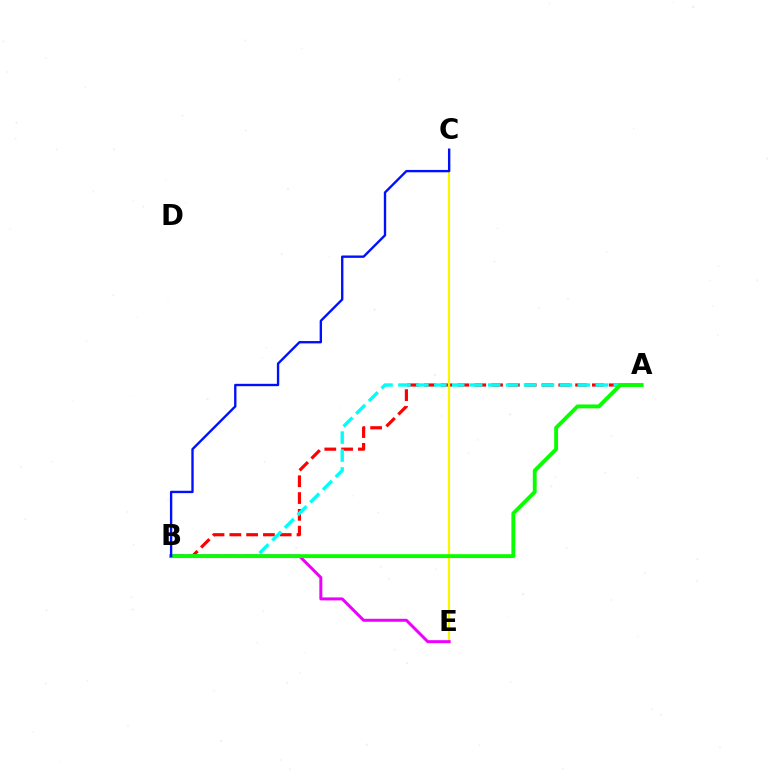{('A', 'B'): [{'color': '#ff0000', 'line_style': 'dashed', 'thickness': 2.28}, {'color': '#00fff6', 'line_style': 'dashed', 'thickness': 2.44}, {'color': '#08ff00', 'line_style': 'solid', 'thickness': 2.79}], ('C', 'E'): [{'color': '#fcf500', 'line_style': 'solid', 'thickness': 1.59}], ('B', 'E'): [{'color': '#ee00ff', 'line_style': 'solid', 'thickness': 2.15}], ('B', 'C'): [{'color': '#0010ff', 'line_style': 'solid', 'thickness': 1.7}]}